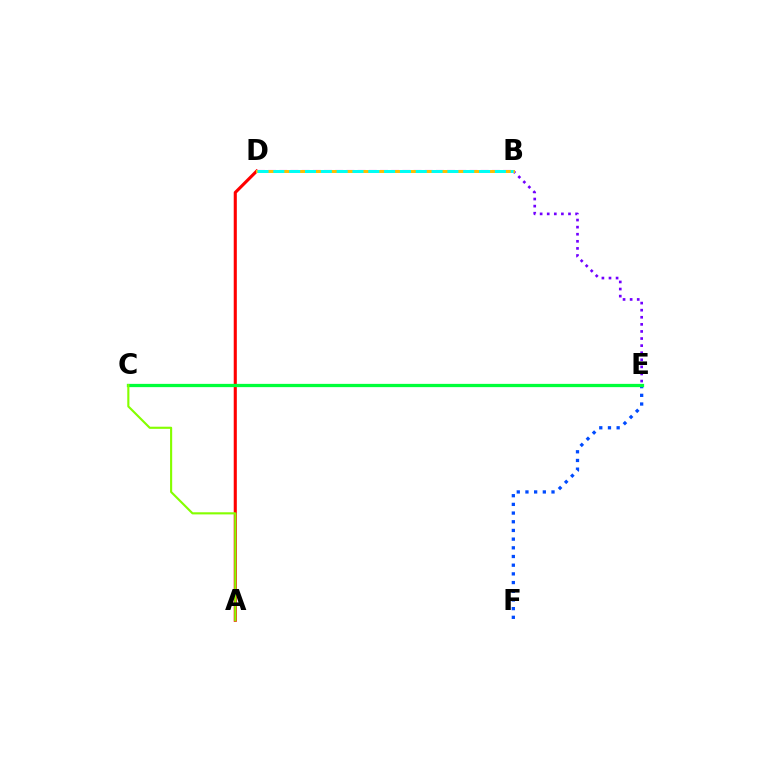{('B', 'E'): [{'color': '#7200ff', 'line_style': 'dotted', 'thickness': 1.93}], ('B', 'D'): [{'color': '#ff00cf', 'line_style': 'dashed', 'thickness': 1.52}, {'color': '#ffbd00', 'line_style': 'solid', 'thickness': 2.12}, {'color': '#00fff6', 'line_style': 'dashed', 'thickness': 2.15}], ('A', 'D'): [{'color': '#ff0000', 'line_style': 'solid', 'thickness': 2.23}], ('E', 'F'): [{'color': '#004bff', 'line_style': 'dotted', 'thickness': 2.36}], ('C', 'E'): [{'color': '#00ff39', 'line_style': 'solid', 'thickness': 2.35}], ('A', 'C'): [{'color': '#84ff00', 'line_style': 'solid', 'thickness': 1.53}]}